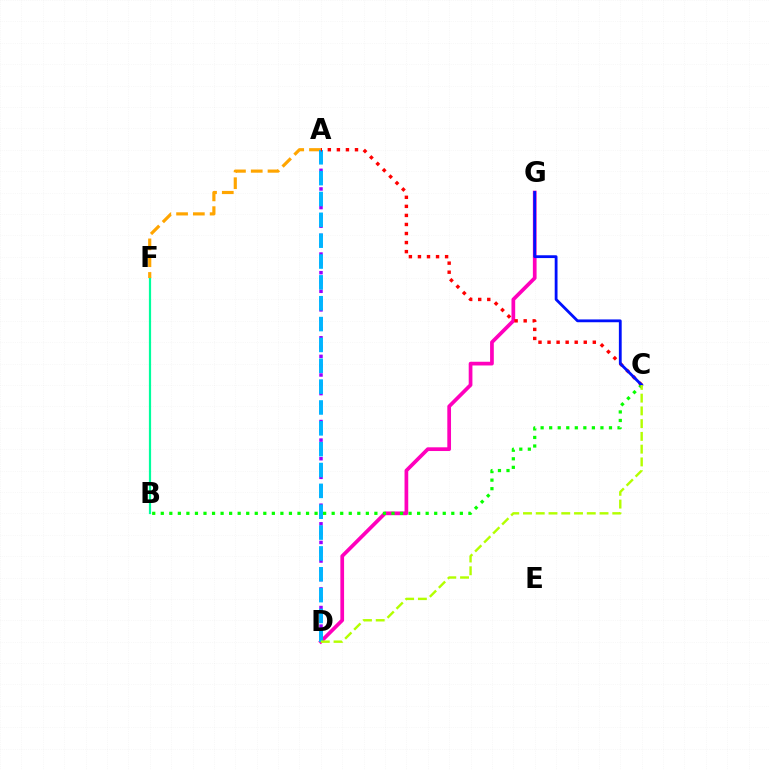{('A', 'D'): [{'color': '#9b00ff', 'line_style': 'dotted', 'thickness': 2.53}, {'color': '#00b5ff', 'line_style': 'dashed', 'thickness': 2.83}], ('B', 'F'): [{'color': '#00ff9d', 'line_style': 'solid', 'thickness': 1.59}], ('D', 'G'): [{'color': '#ff00bd', 'line_style': 'solid', 'thickness': 2.67}], ('B', 'C'): [{'color': '#08ff00', 'line_style': 'dotted', 'thickness': 2.32}], ('A', 'F'): [{'color': '#ffa500', 'line_style': 'dashed', 'thickness': 2.28}], ('A', 'C'): [{'color': '#ff0000', 'line_style': 'dotted', 'thickness': 2.46}], ('C', 'G'): [{'color': '#0010ff', 'line_style': 'solid', 'thickness': 2.02}], ('C', 'D'): [{'color': '#b3ff00', 'line_style': 'dashed', 'thickness': 1.73}]}